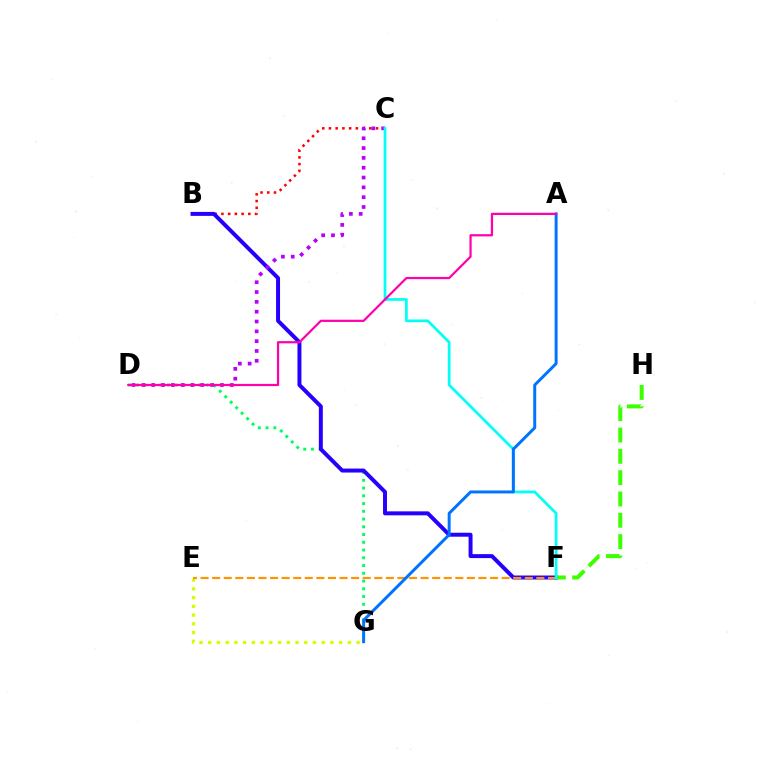{('B', 'C'): [{'color': '#ff0000', 'line_style': 'dotted', 'thickness': 1.83}], ('E', 'G'): [{'color': '#d1ff00', 'line_style': 'dotted', 'thickness': 2.37}], ('D', 'G'): [{'color': '#00ff5c', 'line_style': 'dotted', 'thickness': 2.11}], ('B', 'F'): [{'color': '#2500ff', 'line_style': 'solid', 'thickness': 2.85}], ('F', 'H'): [{'color': '#3dff00', 'line_style': 'dashed', 'thickness': 2.9}], ('C', 'D'): [{'color': '#b900ff', 'line_style': 'dotted', 'thickness': 2.67}], ('E', 'F'): [{'color': '#ff9400', 'line_style': 'dashed', 'thickness': 1.57}], ('C', 'F'): [{'color': '#00fff6', 'line_style': 'solid', 'thickness': 1.96}], ('A', 'G'): [{'color': '#0074ff', 'line_style': 'solid', 'thickness': 2.15}], ('A', 'D'): [{'color': '#ff00ac', 'line_style': 'solid', 'thickness': 1.6}]}